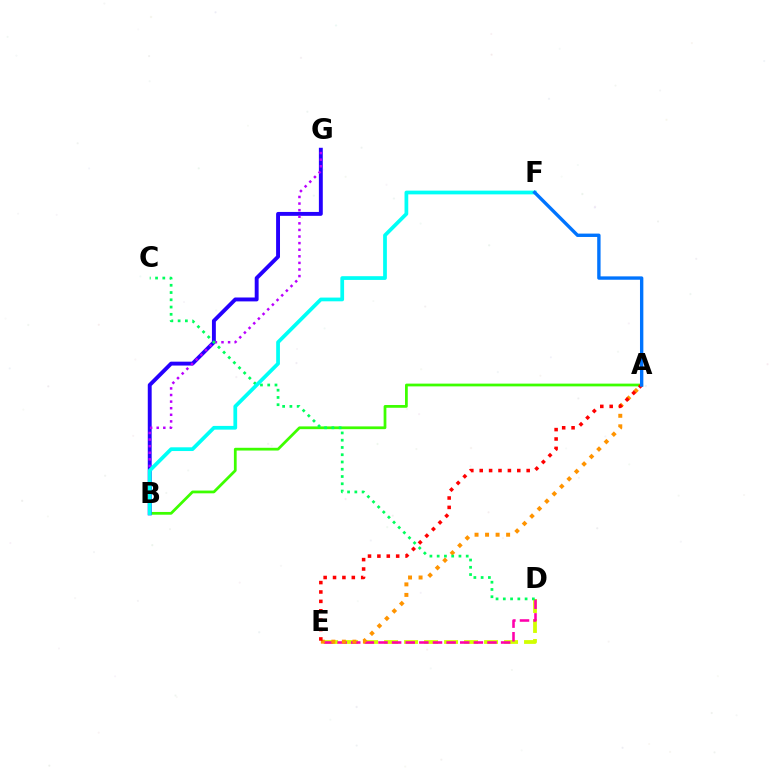{('A', 'B'): [{'color': '#3dff00', 'line_style': 'solid', 'thickness': 1.98}], ('D', 'E'): [{'color': '#d1ff00', 'line_style': 'dashed', 'thickness': 2.72}, {'color': '#ff00ac', 'line_style': 'dashed', 'thickness': 1.85}], ('A', 'E'): [{'color': '#ff9400', 'line_style': 'dotted', 'thickness': 2.86}, {'color': '#ff0000', 'line_style': 'dotted', 'thickness': 2.55}], ('B', 'G'): [{'color': '#2500ff', 'line_style': 'solid', 'thickness': 2.81}, {'color': '#b900ff', 'line_style': 'dotted', 'thickness': 1.79}], ('C', 'D'): [{'color': '#00ff5c', 'line_style': 'dotted', 'thickness': 1.97}], ('B', 'F'): [{'color': '#00fff6', 'line_style': 'solid', 'thickness': 2.69}], ('A', 'F'): [{'color': '#0074ff', 'line_style': 'solid', 'thickness': 2.43}]}